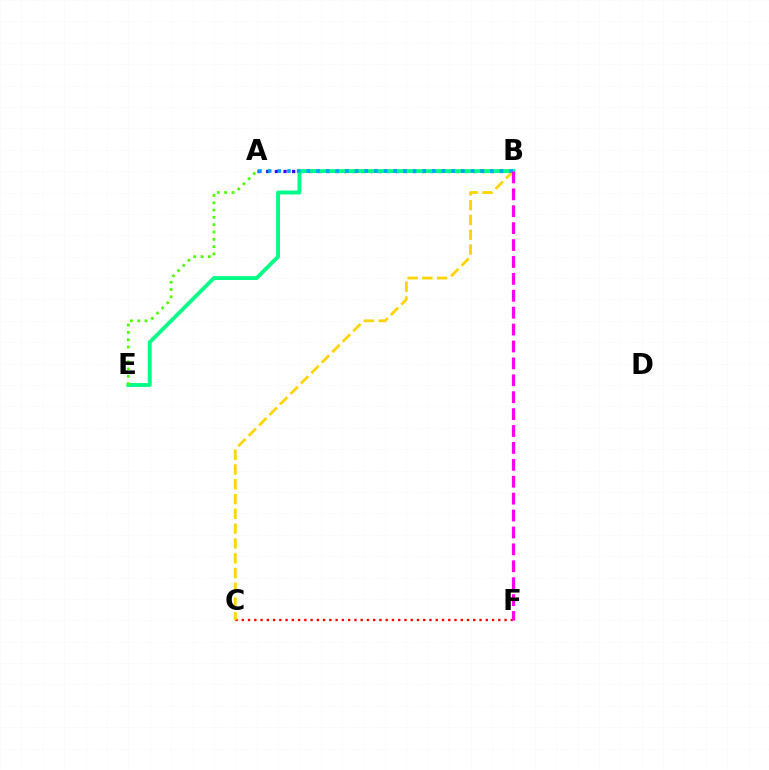{('C', 'F'): [{'color': '#ff0000', 'line_style': 'dotted', 'thickness': 1.7}], ('A', 'B'): [{'color': '#3700ff', 'line_style': 'dotted', 'thickness': 2.35}, {'color': '#009eff', 'line_style': 'dotted', 'thickness': 2.62}], ('B', 'E'): [{'color': '#00ff86', 'line_style': 'solid', 'thickness': 2.81}], ('A', 'E'): [{'color': '#4fff00', 'line_style': 'dotted', 'thickness': 1.99}], ('B', 'C'): [{'color': '#ffd500', 'line_style': 'dashed', 'thickness': 2.01}], ('B', 'F'): [{'color': '#ff00ed', 'line_style': 'dashed', 'thickness': 2.3}]}